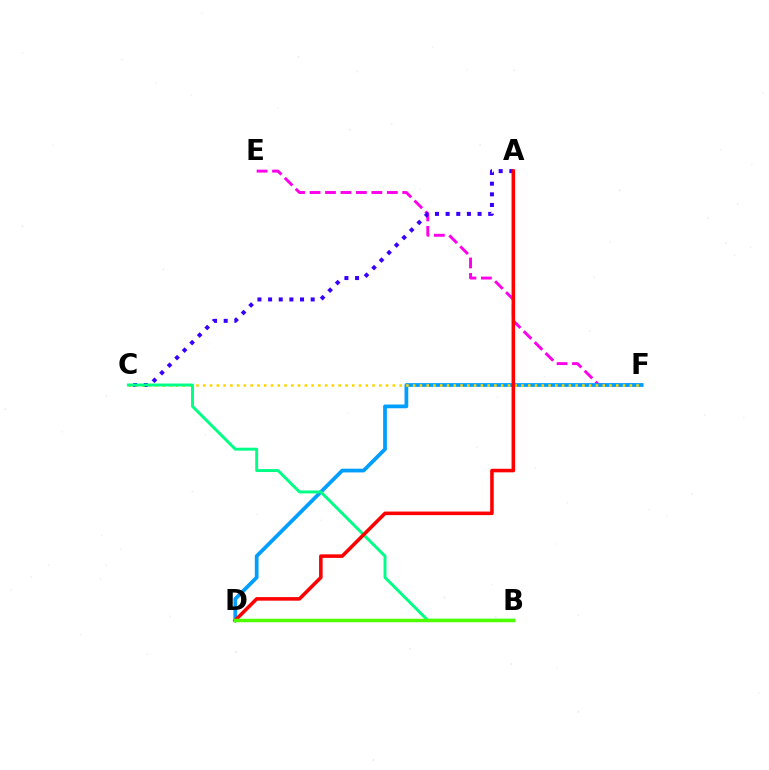{('E', 'F'): [{'color': '#ff00ed', 'line_style': 'dashed', 'thickness': 2.1}], ('A', 'C'): [{'color': '#3700ff', 'line_style': 'dotted', 'thickness': 2.89}], ('D', 'F'): [{'color': '#009eff', 'line_style': 'solid', 'thickness': 2.7}], ('C', 'F'): [{'color': '#ffd500', 'line_style': 'dotted', 'thickness': 1.84}], ('B', 'C'): [{'color': '#00ff86', 'line_style': 'solid', 'thickness': 2.12}], ('A', 'D'): [{'color': '#ff0000', 'line_style': 'solid', 'thickness': 2.56}], ('B', 'D'): [{'color': '#4fff00', 'line_style': 'solid', 'thickness': 2.51}]}